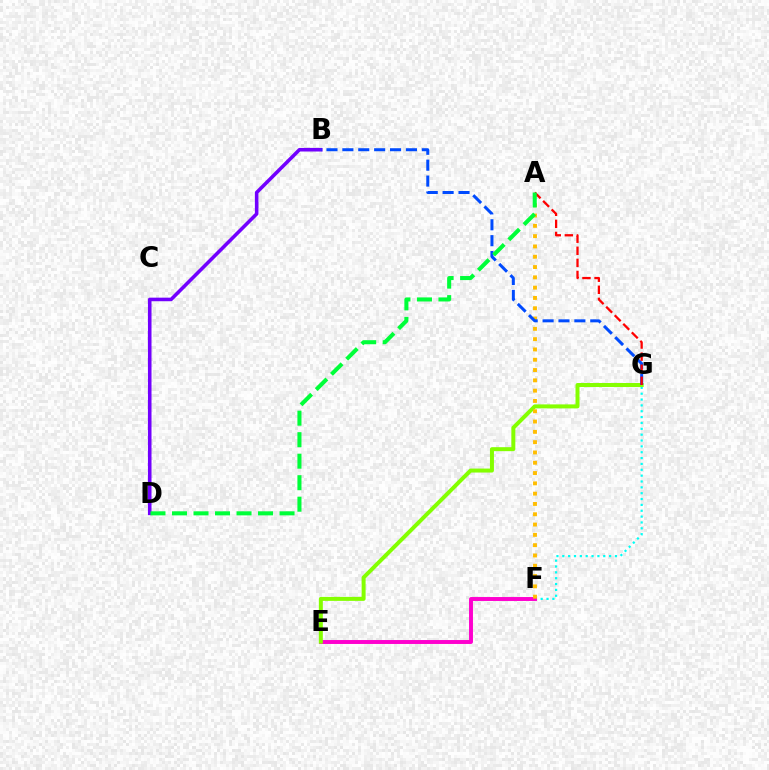{('F', 'G'): [{'color': '#00fff6', 'line_style': 'dotted', 'thickness': 1.59}], ('E', 'F'): [{'color': '#ff00cf', 'line_style': 'solid', 'thickness': 2.83}], ('E', 'G'): [{'color': '#84ff00', 'line_style': 'solid', 'thickness': 2.87}], ('B', 'D'): [{'color': '#7200ff', 'line_style': 'solid', 'thickness': 2.57}], ('A', 'F'): [{'color': '#ffbd00', 'line_style': 'dotted', 'thickness': 2.8}], ('B', 'G'): [{'color': '#004bff', 'line_style': 'dashed', 'thickness': 2.16}], ('A', 'G'): [{'color': '#ff0000', 'line_style': 'dashed', 'thickness': 1.64}], ('A', 'D'): [{'color': '#00ff39', 'line_style': 'dashed', 'thickness': 2.92}]}